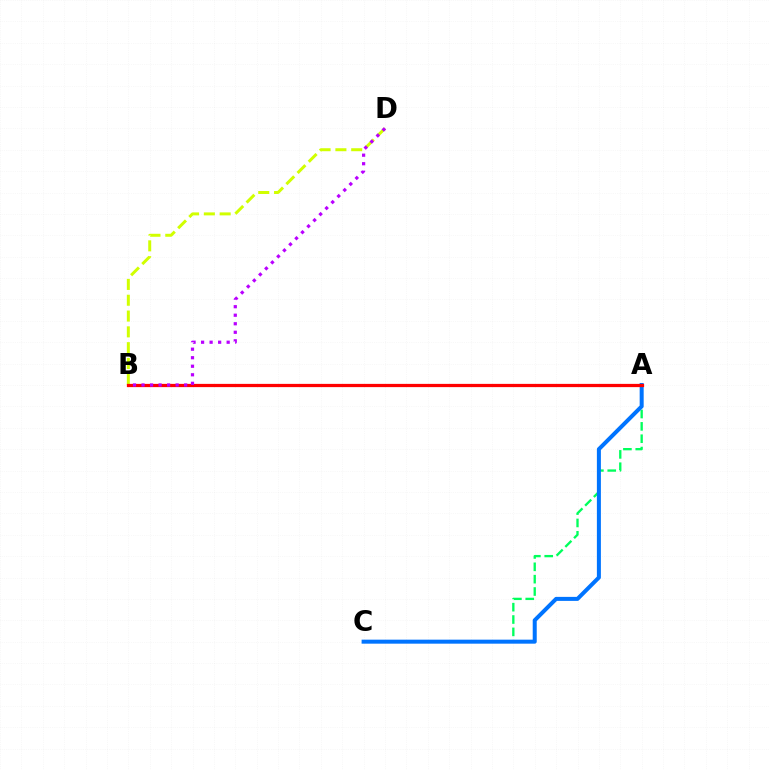{('A', 'C'): [{'color': '#00ff5c', 'line_style': 'dashed', 'thickness': 1.68}, {'color': '#0074ff', 'line_style': 'solid', 'thickness': 2.89}], ('B', 'D'): [{'color': '#d1ff00', 'line_style': 'dashed', 'thickness': 2.15}, {'color': '#b900ff', 'line_style': 'dotted', 'thickness': 2.32}], ('A', 'B'): [{'color': '#ff0000', 'line_style': 'solid', 'thickness': 2.33}]}